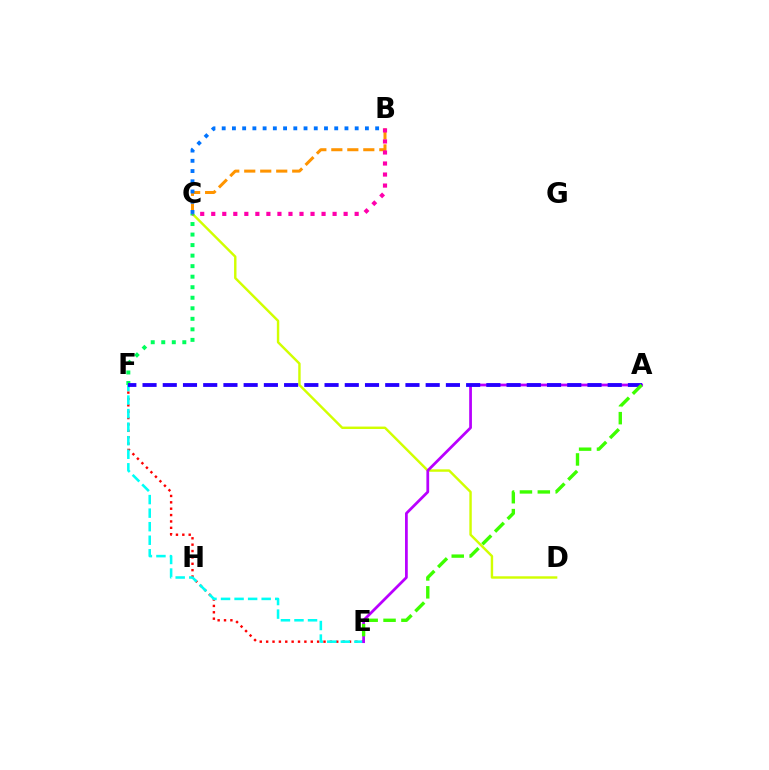{('E', 'F'): [{'color': '#ff0000', 'line_style': 'dotted', 'thickness': 1.73}, {'color': '#00fff6', 'line_style': 'dashed', 'thickness': 1.84}], ('B', 'C'): [{'color': '#ff9400', 'line_style': 'dashed', 'thickness': 2.17}, {'color': '#ff00ac', 'line_style': 'dotted', 'thickness': 3.0}, {'color': '#0074ff', 'line_style': 'dotted', 'thickness': 2.78}], ('C', 'D'): [{'color': '#d1ff00', 'line_style': 'solid', 'thickness': 1.75}], ('C', 'F'): [{'color': '#00ff5c', 'line_style': 'dotted', 'thickness': 2.86}], ('A', 'E'): [{'color': '#b900ff', 'line_style': 'solid', 'thickness': 1.98}, {'color': '#3dff00', 'line_style': 'dashed', 'thickness': 2.43}], ('A', 'F'): [{'color': '#2500ff', 'line_style': 'dashed', 'thickness': 2.75}]}